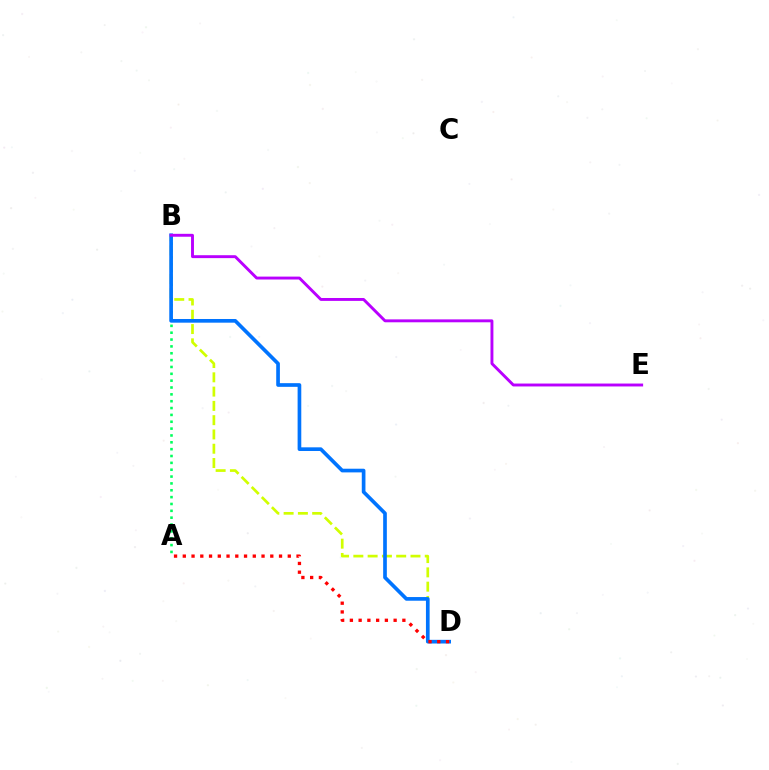{('A', 'B'): [{'color': '#00ff5c', 'line_style': 'dotted', 'thickness': 1.86}], ('B', 'D'): [{'color': '#d1ff00', 'line_style': 'dashed', 'thickness': 1.94}, {'color': '#0074ff', 'line_style': 'solid', 'thickness': 2.65}], ('A', 'D'): [{'color': '#ff0000', 'line_style': 'dotted', 'thickness': 2.38}], ('B', 'E'): [{'color': '#b900ff', 'line_style': 'solid', 'thickness': 2.09}]}